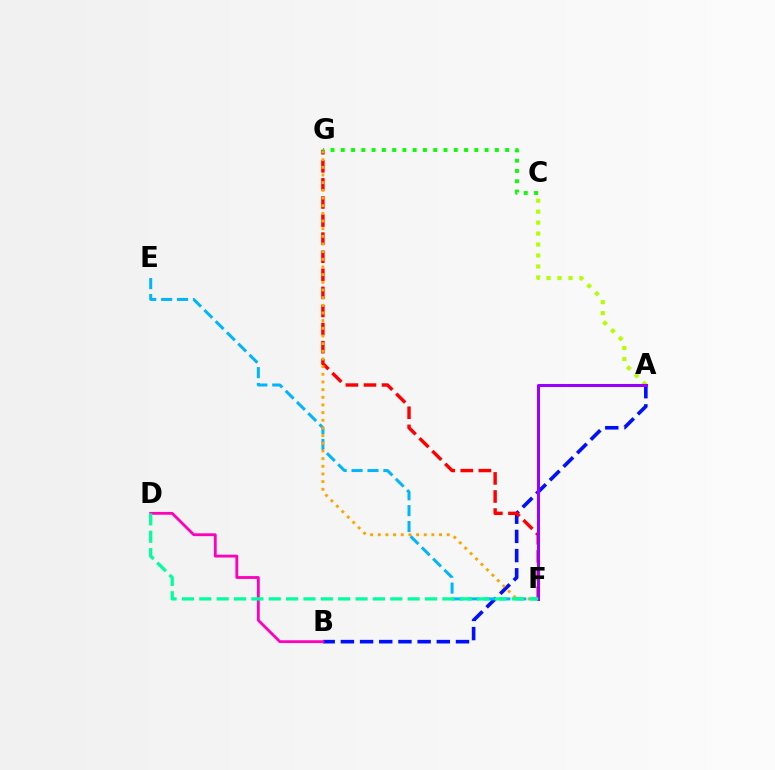{('A', 'B'): [{'color': '#0010ff', 'line_style': 'dashed', 'thickness': 2.61}], ('E', 'F'): [{'color': '#00b5ff', 'line_style': 'dashed', 'thickness': 2.16}], ('A', 'C'): [{'color': '#b3ff00', 'line_style': 'dotted', 'thickness': 2.98}], ('F', 'G'): [{'color': '#ff0000', 'line_style': 'dashed', 'thickness': 2.46}, {'color': '#ffa500', 'line_style': 'dotted', 'thickness': 2.08}], ('B', 'D'): [{'color': '#ff00bd', 'line_style': 'solid', 'thickness': 2.03}], ('C', 'G'): [{'color': '#08ff00', 'line_style': 'dotted', 'thickness': 2.79}], ('A', 'F'): [{'color': '#9b00ff', 'line_style': 'solid', 'thickness': 2.19}], ('D', 'F'): [{'color': '#00ff9d', 'line_style': 'dashed', 'thickness': 2.36}]}